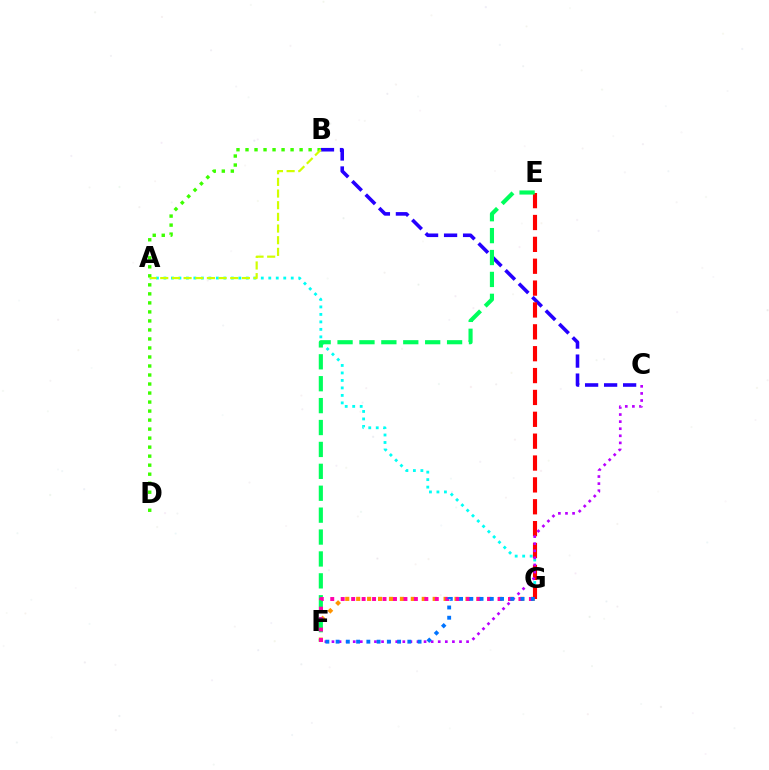{('B', 'C'): [{'color': '#2500ff', 'line_style': 'dashed', 'thickness': 2.58}], ('A', 'G'): [{'color': '#00fff6', 'line_style': 'dotted', 'thickness': 2.03}], ('F', 'G'): [{'color': '#ff9400', 'line_style': 'dotted', 'thickness': 2.97}, {'color': '#ff00ac', 'line_style': 'dotted', 'thickness': 2.84}, {'color': '#0074ff', 'line_style': 'dotted', 'thickness': 2.78}], ('E', 'G'): [{'color': '#ff0000', 'line_style': 'dashed', 'thickness': 2.97}], ('B', 'D'): [{'color': '#3dff00', 'line_style': 'dotted', 'thickness': 2.45}], ('A', 'B'): [{'color': '#d1ff00', 'line_style': 'dashed', 'thickness': 1.58}], ('C', 'F'): [{'color': '#b900ff', 'line_style': 'dotted', 'thickness': 1.92}], ('E', 'F'): [{'color': '#00ff5c', 'line_style': 'dashed', 'thickness': 2.98}]}